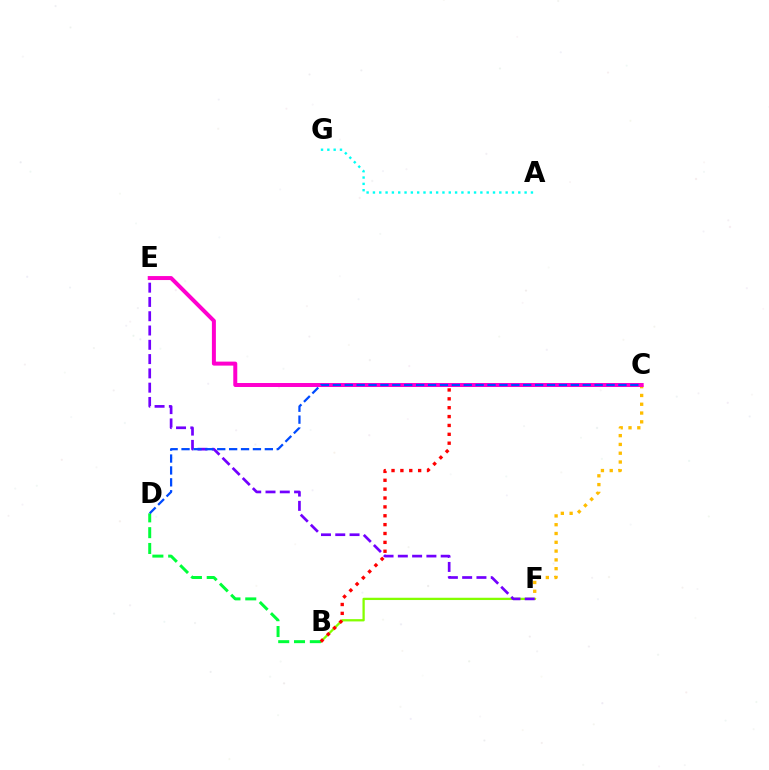{('A', 'G'): [{'color': '#00fff6', 'line_style': 'dotted', 'thickness': 1.72}], ('B', 'F'): [{'color': '#84ff00', 'line_style': 'solid', 'thickness': 1.64}], ('C', 'F'): [{'color': '#ffbd00', 'line_style': 'dotted', 'thickness': 2.39}], ('E', 'F'): [{'color': '#7200ff', 'line_style': 'dashed', 'thickness': 1.94}], ('B', 'D'): [{'color': '#00ff39', 'line_style': 'dashed', 'thickness': 2.15}], ('B', 'C'): [{'color': '#ff0000', 'line_style': 'dotted', 'thickness': 2.41}], ('C', 'E'): [{'color': '#ff00cf', 'line_style': 'solid', 'thickness': 2.87}], ('C', 'D'): [{'color': '#004bff', 'line_style': 'dashed', 'thickness': 1.62}]}